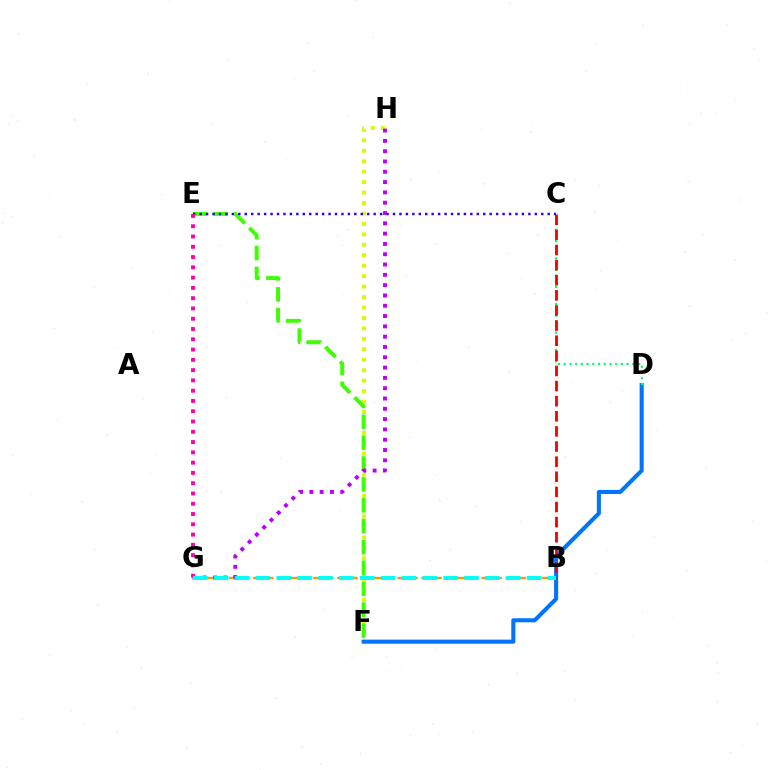{('F', 'H'): [{'color': '#d1ff00', 'line_style': 'dotted', 'thickness': 2.84}], ('D', 'F'): [{'color': '#0074ff', 'line_style': 'solid', 'thickness': 2.93}], ('C', 'D'): [{'color': '#00ff5c', 'line_style': 'dotted', 'thickness': 1.55}], ('B', 'G'): [{'color': '#ff9400', 'line_style': 'dashed', 'thickness': 1.63}, {'color': '#00fff6', 'line_style': 'dashed', 'thickness': 2.83}], ('B', 'C'): [{'color': '#ff0000', 'line_style': 'dashed', 'thickness': 2.05}], ('E', 'F'): [{'color': '#3dff00', 'line_style': 'dashed', 'thickness': 2.84}], ('G', 'H'): [{'color': '#b900ff', 'line_style': 'dotted', 'thickness': 2.8}], ('C', 'E'): [{'color': '#2500ff', 'line_style': 'dotted', 'thickness': 1.75}], ('E', 'G'): [{'color': '#ff00ac', 'line_style': 'dotted', 'thickness': 2.79}]}